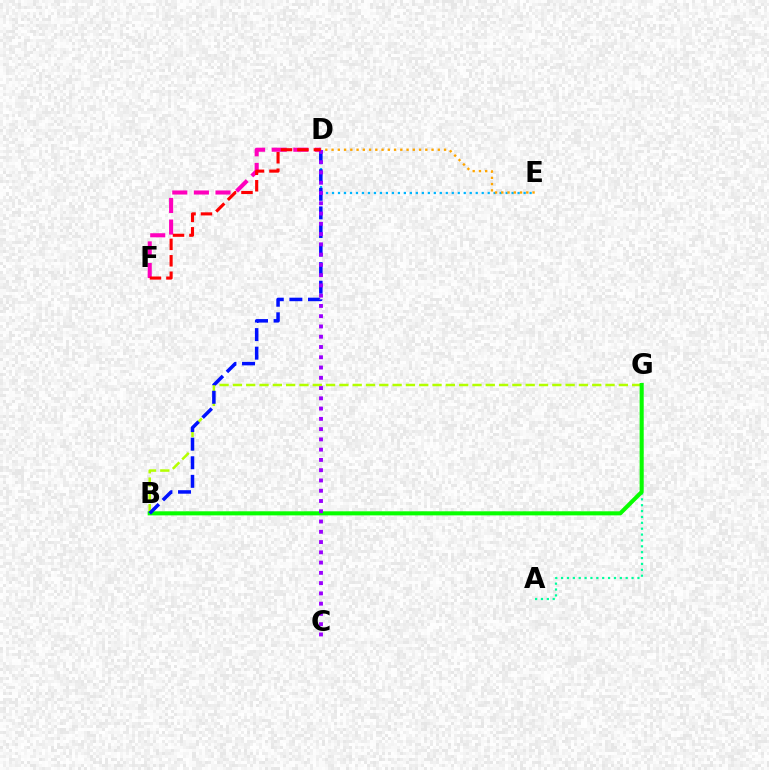{('D', 'F'): [{'color': '#ff00bd', 'line_style': 'dashed', 'thickness': 2.94}, {'color': '#ff0000', 'line_style': 'dashed', 'thickness': 2.24}], ('D', 'E'): [{'color': '#00b5ff', 'line_style': 'dotted', 'thickness': 1.63}, {'color': '#ffa500', 'line_style': 'dotted', 'thickness': 1.7}], ('B', 'G'): [{'color': '#b3ff00', 'line_style': 'dashed', 'thickness': 1.81}, {'color': '#08ff00', 'line_style': 'solid', 'thickness': 2.93}], ('A', 'G'): [{'color': '#00ff9d', 'line_style': 'dotted', 'thickness': 1.6}], ('B', 'D'): [{'color': '#0010ff', 'line_style': 'dashed', 'thickness': 2.52}], ('C', 'D'): [{'color': '#9b00ff', 'line_style': 'dotted', 'thickness': 2.79}]}